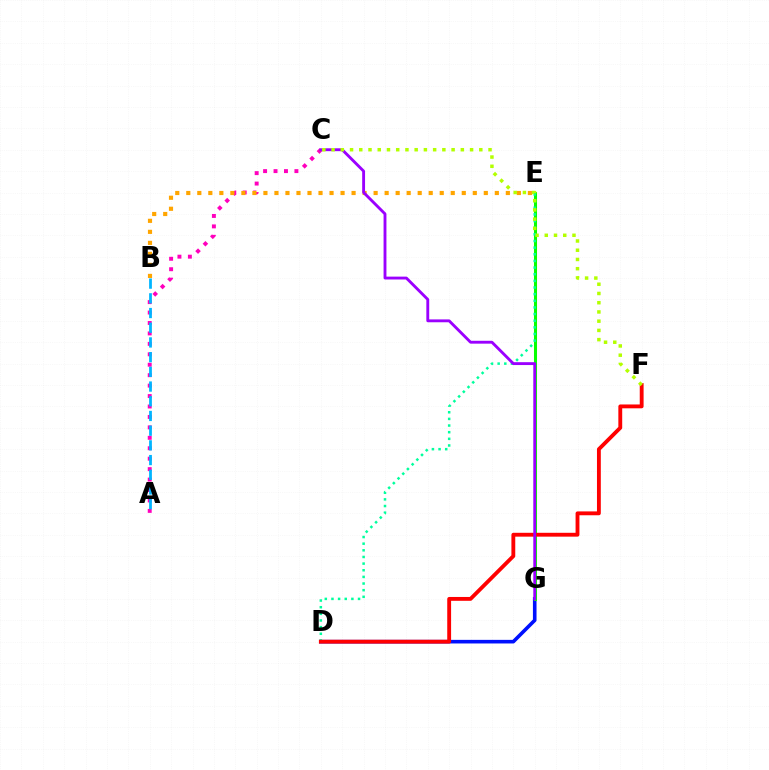{('A', 'C'): [{'color': '#ff00bd', 'line_style': 'dotted', 'thickness': 2.84}], ('B', 'E'): [{'color': '#ffa500', 'line_style': 'dotted', 'thickness': 2.99}], ('D', 'G'): [{'color': '#0010ff', 'line_style': 'solid', 'thickness': 2.59}], ('E', 'G'): [{'color': '#08ff00', 'line_style': 'solid', 'thickness': 2.19}], ('A', 'B'): [{'color': '#00b5ff', 'line_style': 'dashed', 'thickness': 2.0}], ('D', 'E'): [{'color': '#00ff9d', 'line_style': 'dotted', 'thickness': 1.81}], ('D', 'F'): [{'color': '#ff0000', 'line_style': 'solid', 'thickness': 2.77}], ('C', 'G'): [{'color': '#9b00ff', 'line_style': 'solid', 'thickness': 2.06}], ('C', 'F'): [{'color': '#b3ff00', 'line_style': 'dotted', 'thickness': 2.51}]}